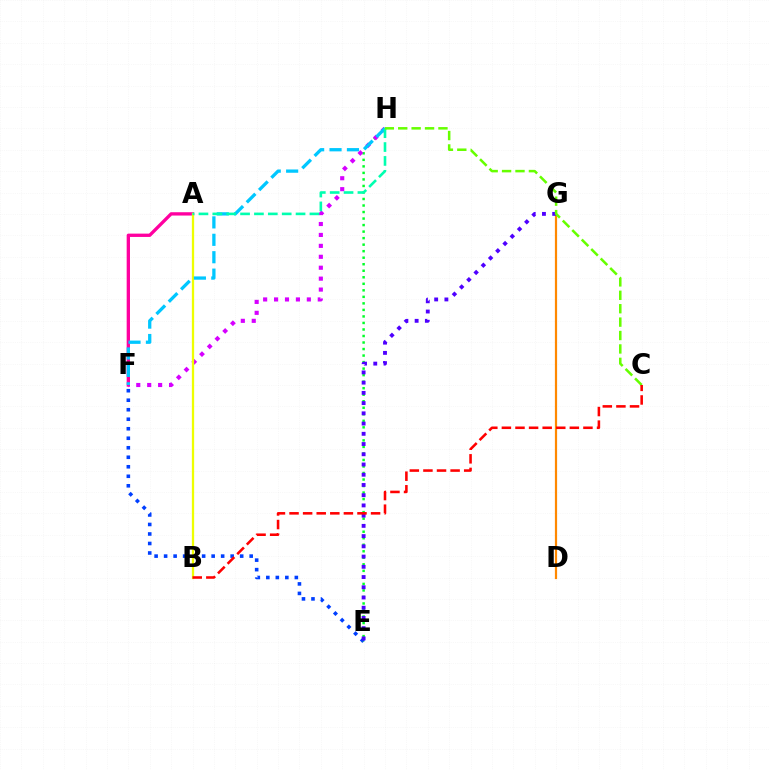{('E', 'F'): [{'color': '#003fff', 'line_style': 'dotted', 'thickness': 2.58}], ('E', 'H'): [{'color': '#00ff27', 'line_style': 'dotted', 'thickness': 1.77}], ('A', 'F'): [{'color': '#ff00a0', 'line_style': 'solid', 'thickness': 2.39}], ('F', 'H'): [{'color': '#d600ff', 'line_style': 'dotted', 'thickness': 2.97}, {'color': '#00c7ff', 'line_style': 'dashed', 'thickness': 2.37}], ('D', 'G'): [{'color': '#ff8800', 'line_style': 'solid', 'thickness': 1.59}], ('A', 'B'): [{'color': '#eeff00', 'line_style': 'solid', 'thickness': 1.65}], ('E', 'G'): [{'color': '#4f00ff', 'line_style': 'dotted', 'thickness': 2.78}], ('A', 'H'): [{'color': '#00ffaf', 'line_style': 'dashed', 'thickness': 1.88}], ('C', 'H'): [{'color': '#66ff00', 'line_style': 'dashed', 'thickness': 1.82}], ('B', 'C'): [{'color': '#ff0000', 'line_style': 'dashed', 'thickness': 1.85}]}